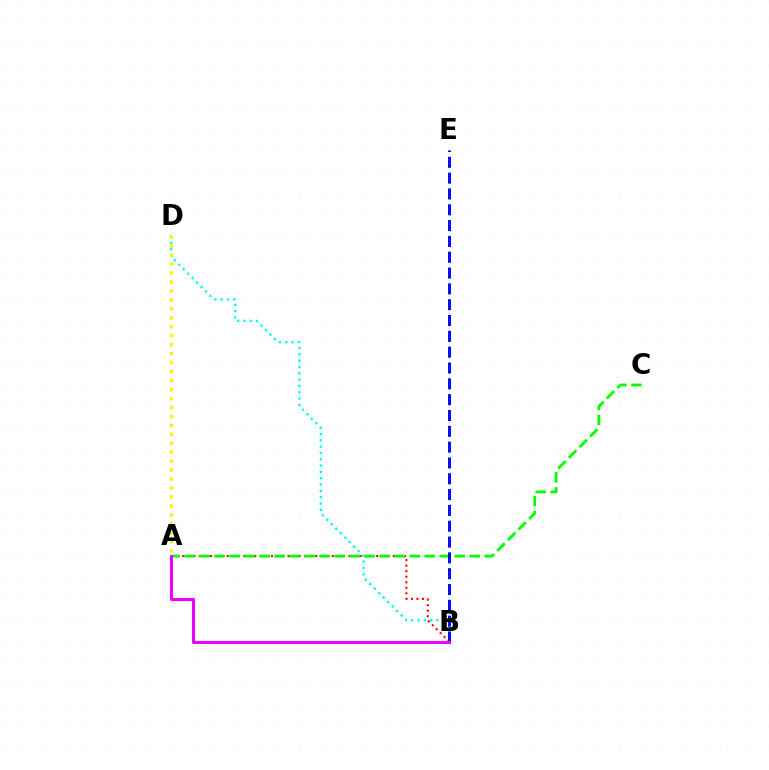{('A', 'B'): [{'color': '#ff0000', 'line_style': 'dotted', 'thickness': 1.5}, {'color': '#ee00ff', 'line_style': 'solid', 'thickness': 2.23}], ('B', 'D'): [{'color': '#00fff6', 'line_style': 'dotted', 'thickness': 1.72}], ('A', 'C'): [{'color': '#08ff00', 'line_style': 'dashed', 'thickness': 2.04}], ('B', 'E'): [{'color': '#0010ff', 'line_style': 'dashed', 'thickness': 2.15}], ('A', 'D'): [{'color': '#fcf500', 'line_style': 'dotted', 'thickness': 2.43}]}